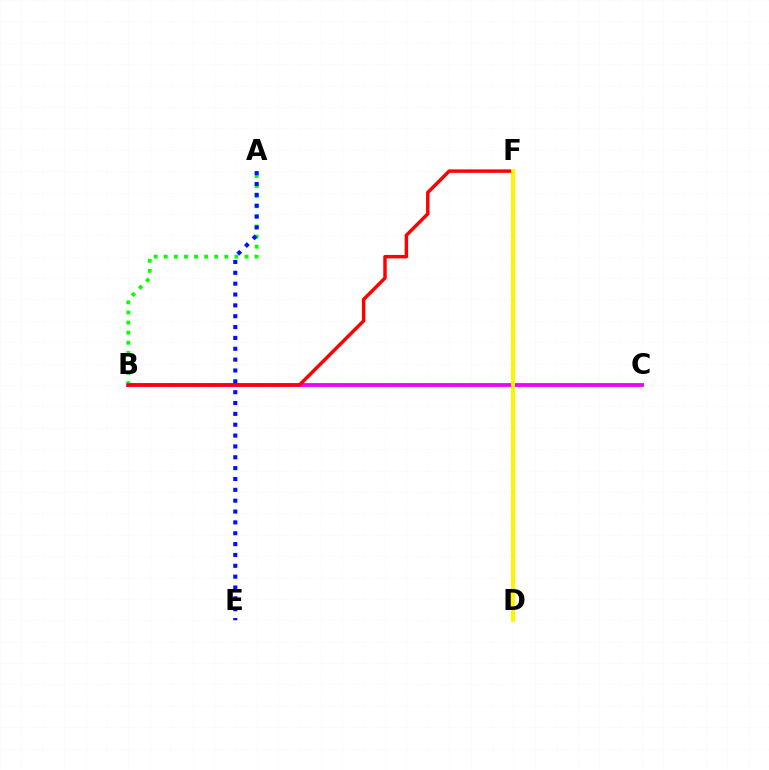{('B', 'C'): [{'color': '#ee00ff', 'line_style': 'solid', 'thickness': 2.75}], ('A', 'B'): [{'color': '#08ff00', 'line_style': 'dotted', 'thickness': 2.74}], ('B', 'F'): [{'color': '#ff0000', 'line_style': 'solid', 'thickness': 2.49}], ('D', 'F'): [{'color': '#00fff6', 'line_style': 'dotted', 'thickness': 2.79}, {'color': '#fcf500', 'line_style': 'solid', 'thickness': 2.91}], ('A', 'E'): [{'color': '#0010ff', 'line_style': 'dotted', 'thickness': 2.95}]}